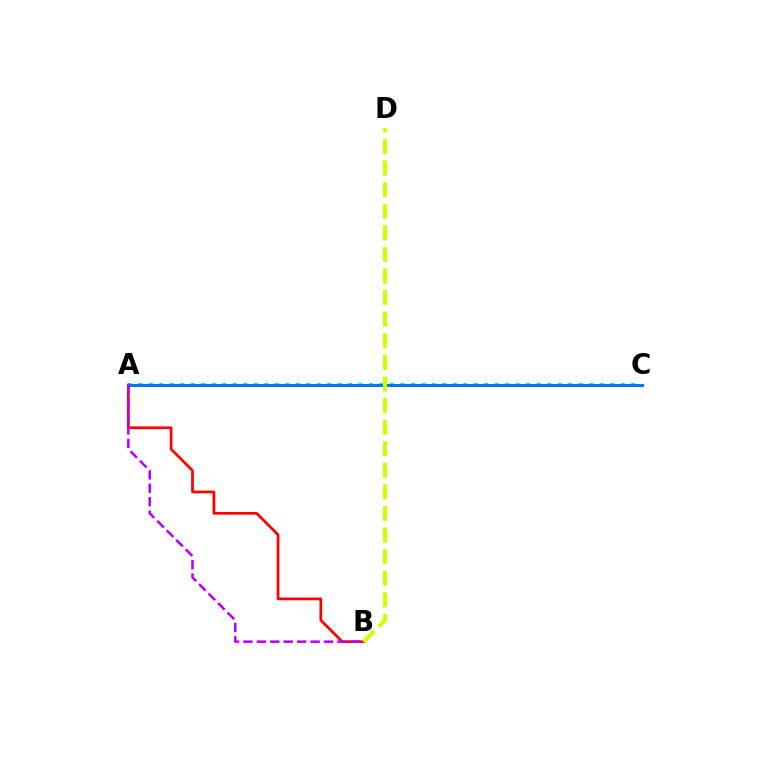{('A', 'C'): [{'color': '#00ff5c', 'line_style': 'dotted', 'thickness': 2.85}, {'color': '#0074ff', 'line_style': 'solid', 'thickness': 2.16}], ('A', 'B'): [{'color': '#ff0000', 'line_style': 'solid', 'thickness': 1.97}, {'color': '#b900ff', 'line_style': 'dashed', 'thickness': 1.82}], ('B', 'D'): [{'color': '#d1ff00', 'line_style': 'dashed', 'thickness': 2.93}]}